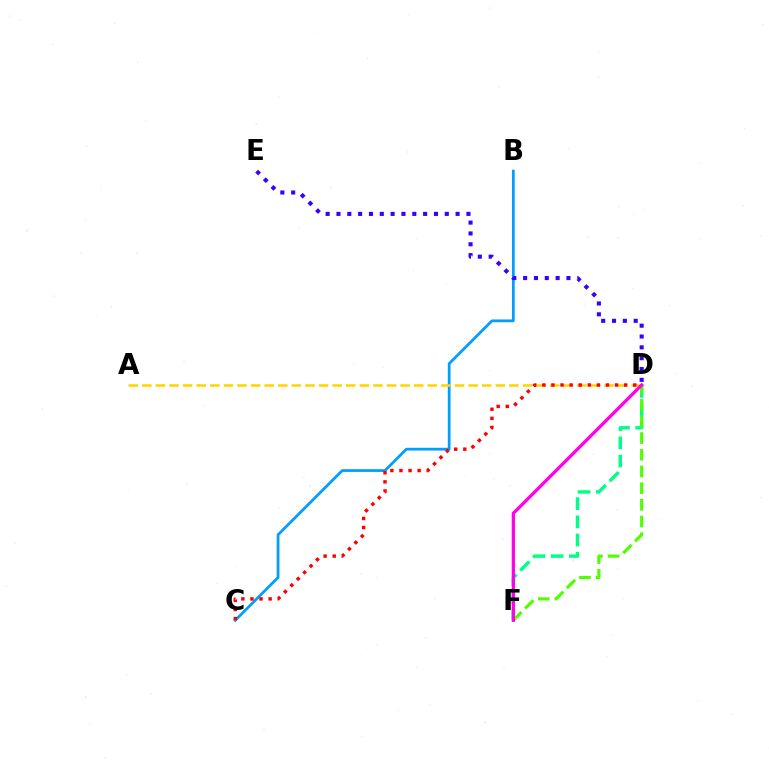{('D', 'F'): [{'color': '#00ff86', 'line_style': 'dashed', 'thickness': 2.47}, {'color': '#4fff00', 'line_style': 'dashed', 'thickness': 2.27}, {'color': '#ff00ed', 'line_style': 'solid', 'thickness': 2.35}], ('B', 'C'): [{'color': '#009eff', 'line_style': 'solid', 'thickness': 1.98}], ('A', 'D'): [{'color': '#ffd500', 'line_style': 'dashed', 'thickness': 1.85}], ('C', 'D'): [{'color': '#ff0000', 'line_style': 'dotted', 'thickness': 2.47}], ('D', 'E'): [{'color': '#3700ff', 'line_style': 'dotted', 'thickness': 2.94}]}